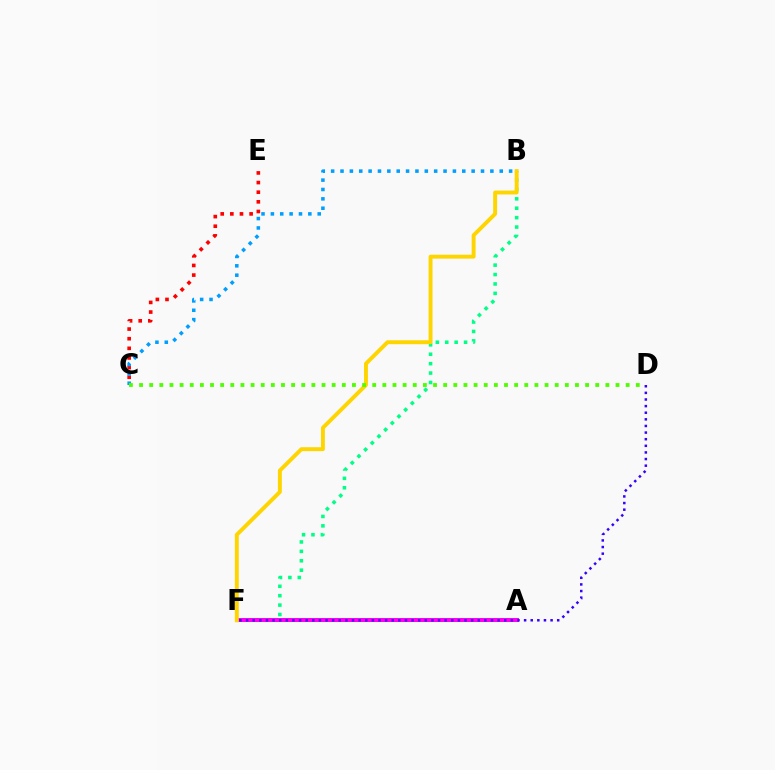{('C', 'E'): [{'color': '#ff0000', 'line_style': 'dotted', 'thickness': 2.62}], ('B', 'F'): [{'color': '#00ff86', 'line_style': 'dotted', 'thickness': 2.56}, {'color': '#ffd500', 'line_style': 'solid', 'thickness': 2.81}], ('A', 'F'): [{'color': '#ff00ed', 'line_style': 'solid', 'thickness': 2.88}], ('D', 'F'): [{'color': '#3700ff', 'line_style': 'dotted', 'thickness': 1.8}], ('B', 'C'): [{'color': '#009eff', 'line_style': 'dotted', 'thickness': 2.55}], ('C', 'D'): [{'color': '#4fff00', 'line_style': 'dotted', 'thickness': 2.75}]}